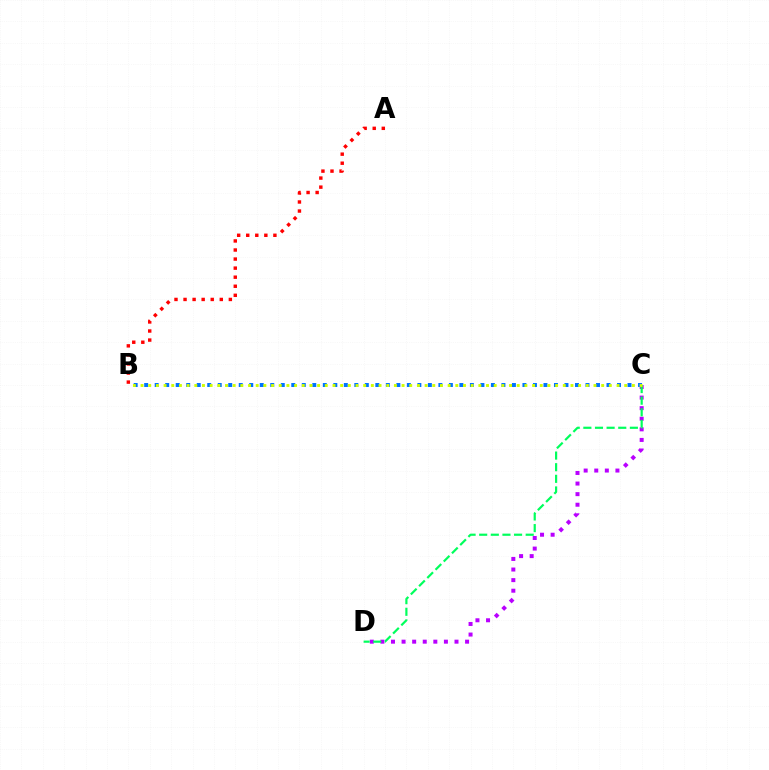{('C', 'D'): [{'color': '#b900ff', 'line_style': 'dotted', 'thickness': 2.88}, {'color': '#00ff5c', 'line_style': 'dashed', 'thickness': 1.58}], ('B', 'C'): [{'color': '#0074ff', 'line_style': 'dotted', 'thickness': 2.85}, {'color': '#d1ff00', 'line_style': 'dotted', 'thickness': 2.09}], ('A', 'B'): [{'color': '#ff0000', 'line_style': 'dotted', 'thickness': 2.46}]}